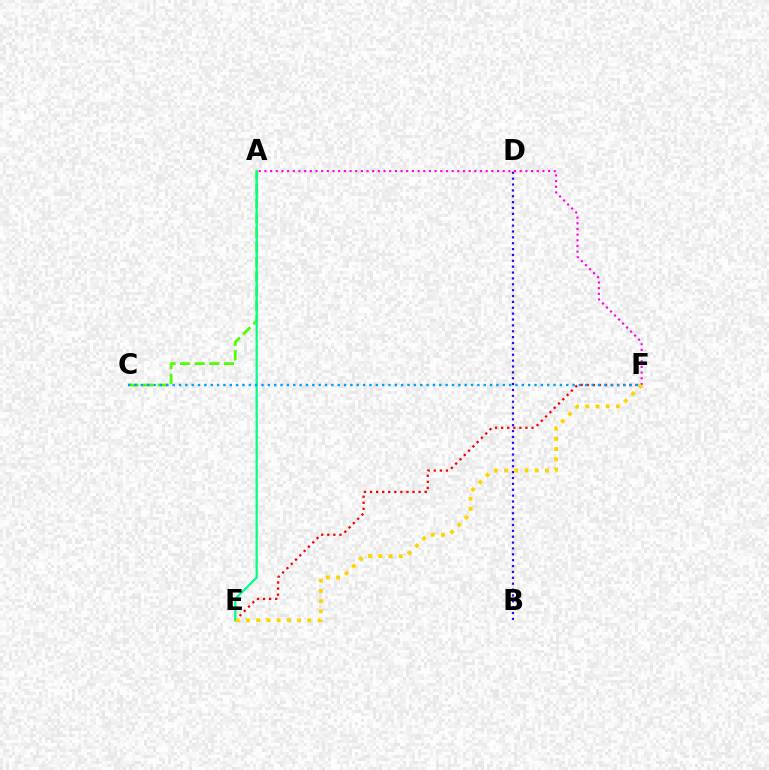{('E', 'F'): [{'color': '#ff0000', 'line_style': 'dotted', 'thickness': 1.65}, {'color': '#ffd500', 'line_style': 'dotted', 'thickness': 2.78}], ('A', 'C'): [{'color': '#4fff00', 'line_style': 'dashed', 'thickness': 1.98}], ('A', 'F'): [{'color': '#ff00ed', 'line_style': 'dotted', 'thickness': 1.54}], ('A', 'E'): [{'color': '#00ff86', 'line_style': 'solid', 'thickness': 1.62}], ('C', 'F'): [{'color': '#009eff', 'line_style': 'dotted', 'thickness': 1.72}], ('B', 'D'): [{'color': '#3700ff', 'line_style': 'dotted', 'thickness': 1.59}]}